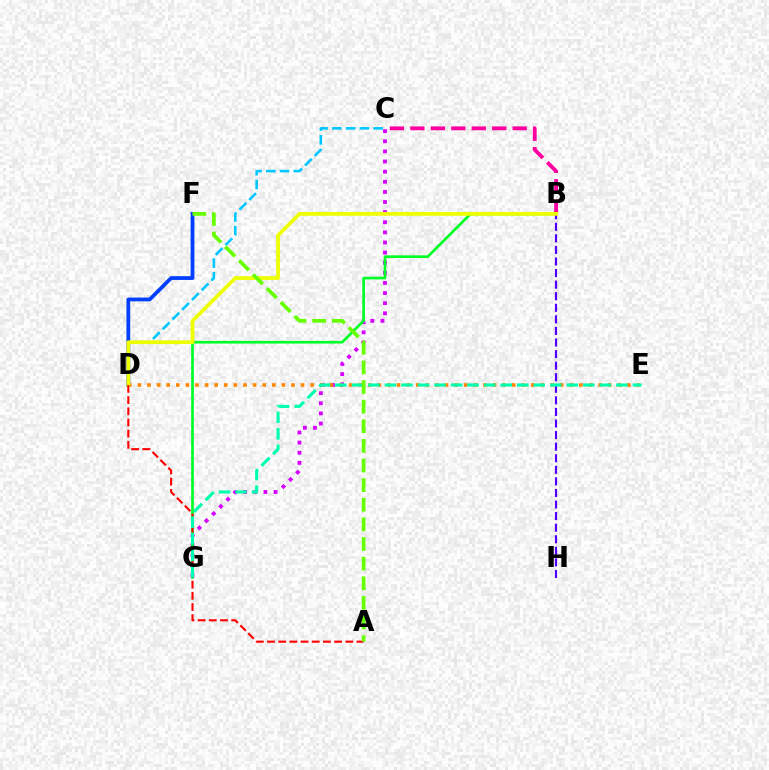{('D', 'F'): [{'color': '#003fff', 'line_style': 'solid', 'thickness': 2.71}], ('C', 'G'): [{'color': '#d600ff', 'line_style': 'dotted', 'thickness': 2.75}], ('B', 'C'): [{'color': '#ff00a0', 'line_style': 'dashed', 'thickness': 2.78}], ('C', 'D'): [{'color': '#00c7ff', 'line_style': 'dashed', 'thickness': 1.87}], ('B', 'G'): [{'color': '#00ff27', 'line_style': 'solid', 'thickness': 1.92}], ('B', 'H'): [{'color': '#4f00ff', 'line_style': 'dashed', 'thickness': 1.57}], ('D', 'E'): [{'color': '#ff8800', 'line_style': 'dotted', 'thickness': 2.61}], ('B', 'D'): [{'color': '#eeff00', 'line_style': 'solid', 'thickness': 2.69}], ('A', 'D'): [{'color': '#ff0000', 'line_style': 'dashed', 'thickness': 1.52}], ('E', 'G'): [{'color': '#00ffaf', 'line_style': 'dashed', 'thickness': 2.25}], ('A', 'F'): [{'color': '#66ff00', 'line_style': 'dashed', 'thickness': 2.67}]}